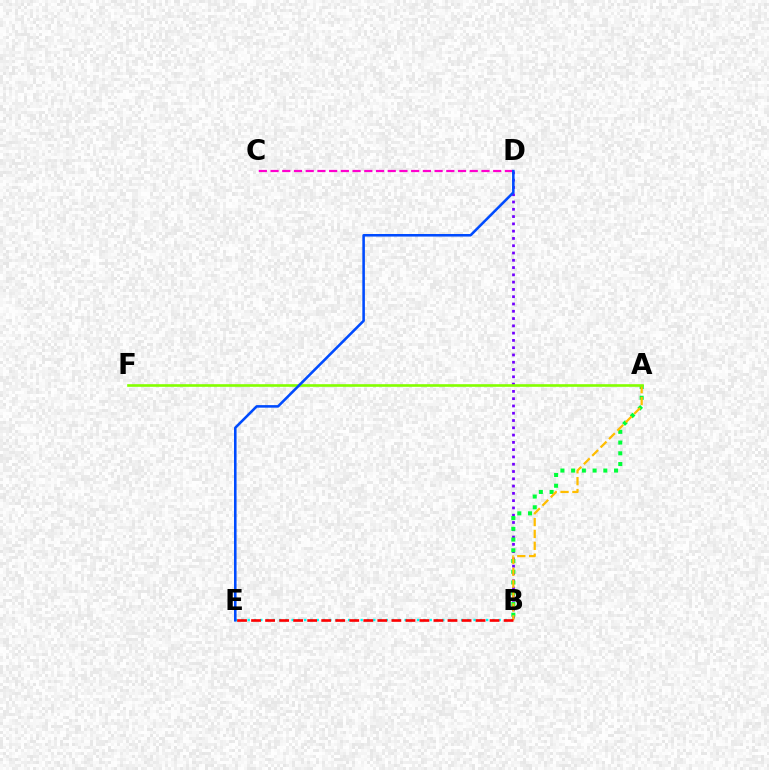{('B', 'D'): [{'color': '#7200ff', 'line_style': 'dotted', 'thickness': 1.98}], ('B', 'E'): [{'color': '#00fff6', 'line_style': 'dotted', 'thickness': 1.7}, {'color': '#ff0000', 'line_style': 'dashed', 'thickness': 1.91}], ('A', 'B'): [{'color': '#00ff39', 'line_style': 'dotted', 'thickness': 2.92}, {'color': '#ffbd00', 'line_style': 'dashed', 'thickness': 1.61}], ('C', 'D'): [{'color': '#ff00cf', 'line_style': 'dashed', 'thickness': 1.59}], ('A', 'F'): [{'color': '#84ff00', 'line_style': 'solid', 'thickness': 1.9}], ('D', 'E'): [{'color': '#004bff', 'line_style': 'solid', 'thickness': 1.85}]}